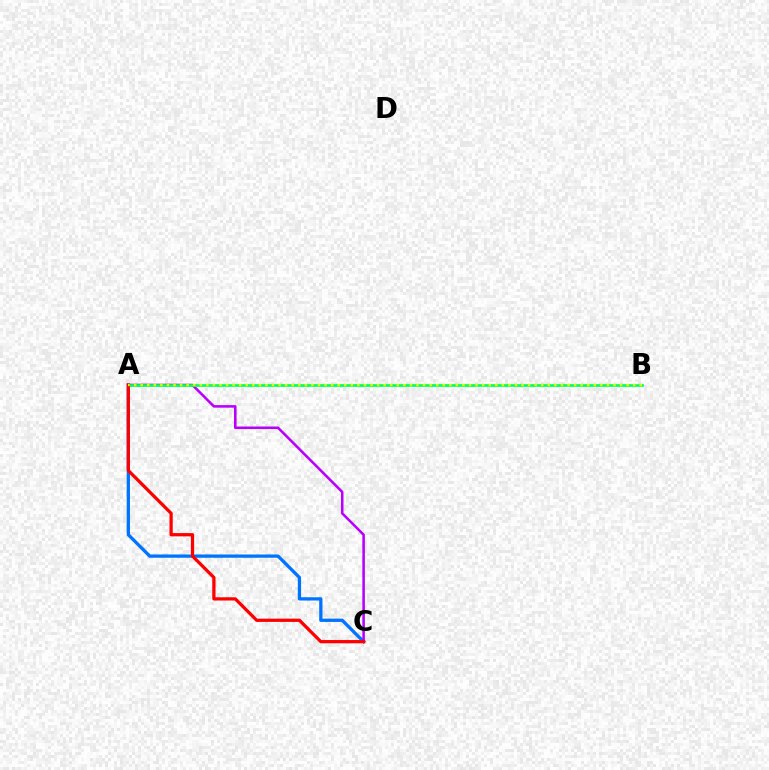{('A', 'C'): [{'color': '#0074ff', 'line_style': 'solid', 'thickness': 2.36}, {'color': '#b900ff', 'line_style': 'solid', 'thickness': 1.84}, {'color': '#ff0000', 'line_style': 'solid', 'thickness': 2.35}], ('A', 'B'): [{'color': '#00ff5c', 'line_style': 'solid', 'thickness': 1.92}, {'color': '#d1ff00', 'line_style': 'dotted', 'thickness': 1.78}]}